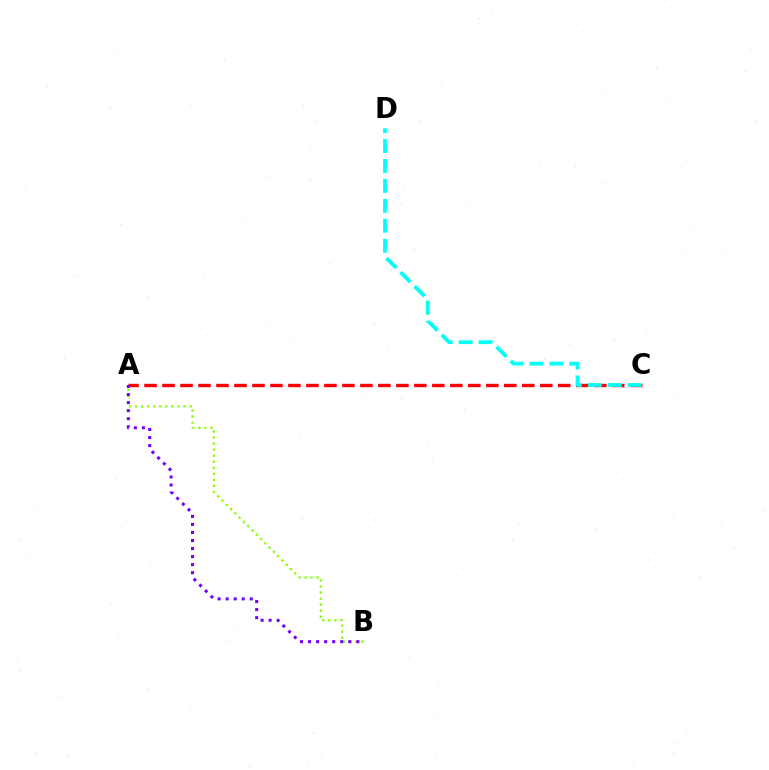{('A', 'C'): [{'color': '#ff0000', 'line_style': 'dashed', 'thickness': 2.44}], ('A', 'B'): [{'color': '#84ff00', 'line_style': 'dotted', 'thickness': 1.64}, {'color': '#7200ff', 'line_style': 'dotted', 'thickness': 2.19}], ('C', 'D'): [{'color': '#00fff6', 'line_style': 'dashed', 'thickness': 2.71}]}